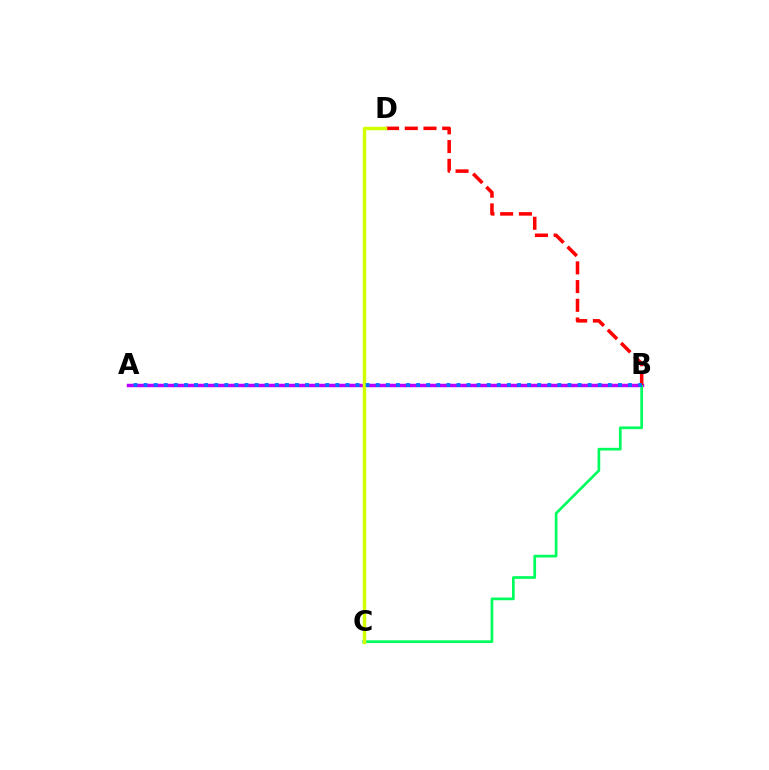{('A', 'B'): [{'color': '#b900ff', 'line_style': 'solid', 'thickness': 2.5}, {'color': '#0074ff', 'line_style': 'dotted', 'thickness': 2.74}], ('B', 'C'): [{'color': '#00ff5c', 'line_style': 'solid', 'thickness': 1.94}], ('B', 'D'): [{'color': '#ff0000', 'line_style': 'dashed', 'thickness': 2.54}], ('C', 'D'): [{'color': '#d1ff00', 'line_style': 'solid', 'thickness': 2.5}]}